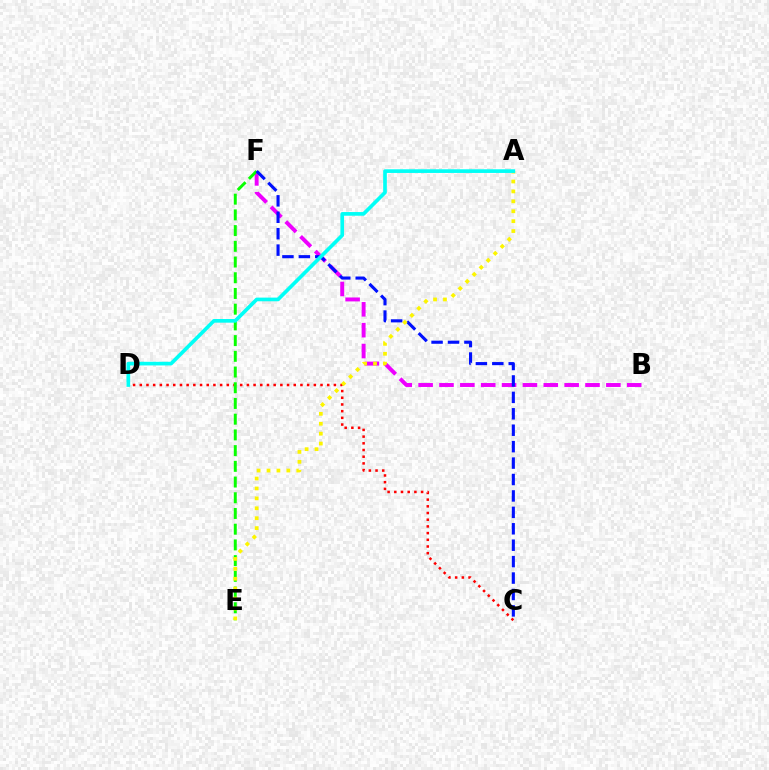{('C', 'D'): [{'color': '#ff0000', 'line_style': 'dotted', 'thickness': 1.82}], ('B', 'F'): [{'color': '#ee00ff', 'line_style': 'dashed', 'thickness': 2.83}], ('E', 'F'): [{'color': '#08ff00', 'line_style': 'dashed', 'thickness': 2.13}], ('C', 'F'): [{'color': '#0010ff', 'line_style': 'dashed', 'thickness': 2.23}], ('A', 'E'): [{'color': '#fcf500', 'line_style': 'dotted', 'thickness': 2.69}], ('A', 'D'): [{'color': '#00fff6', 'line_style': 'solid', 'thickness': 2.64}]}